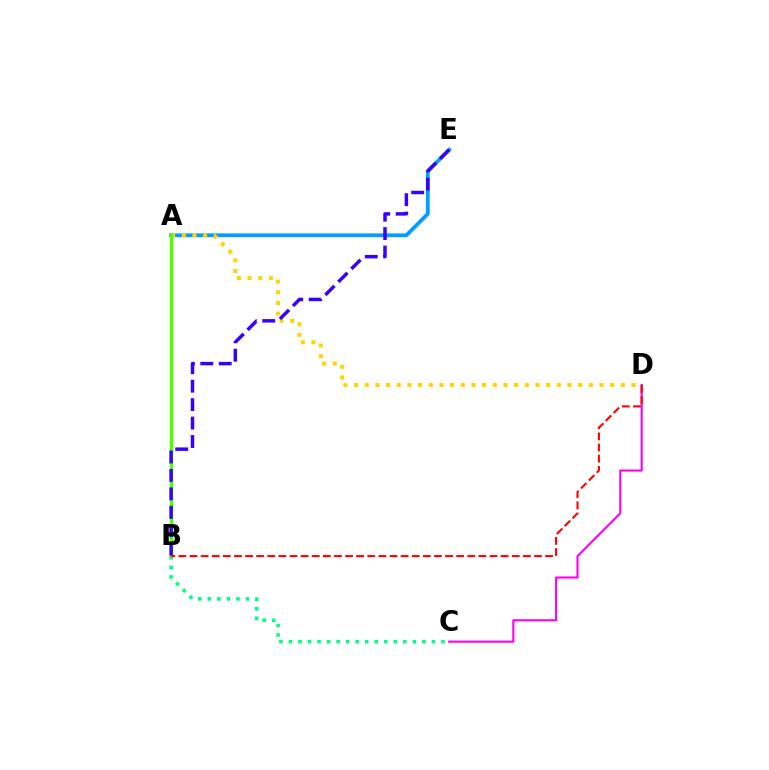{('A', 'E'): [{'color': '#009eff', 'line_style': 'solid', 'thickness': 2.74}], ('B', 'C'): [{'color': '#00ff86', 'line_style': 'dotted', 'thickness': 2.59}], ('A', 'D'): [{'color': '#ffd500', 'line_style': 'dotted', 'thickness': 2.9}], ('A', 'B'): [{'color': '#4fff00', 'line_style': 'solid', 'thickness': 2.5}], ('C', 'D'): [{'color': '#ff00ed', 'line_style': 'solid', 'thickness': 1.53}], ('B', 'E'): [{'color': '#3700ff', 'line_style': 'dashed', 'thickness': 2.5}], ('B', 'D'): [{'color': '#ff0000', 'line_style': 'dashed', 'thickness': 1.51}]}